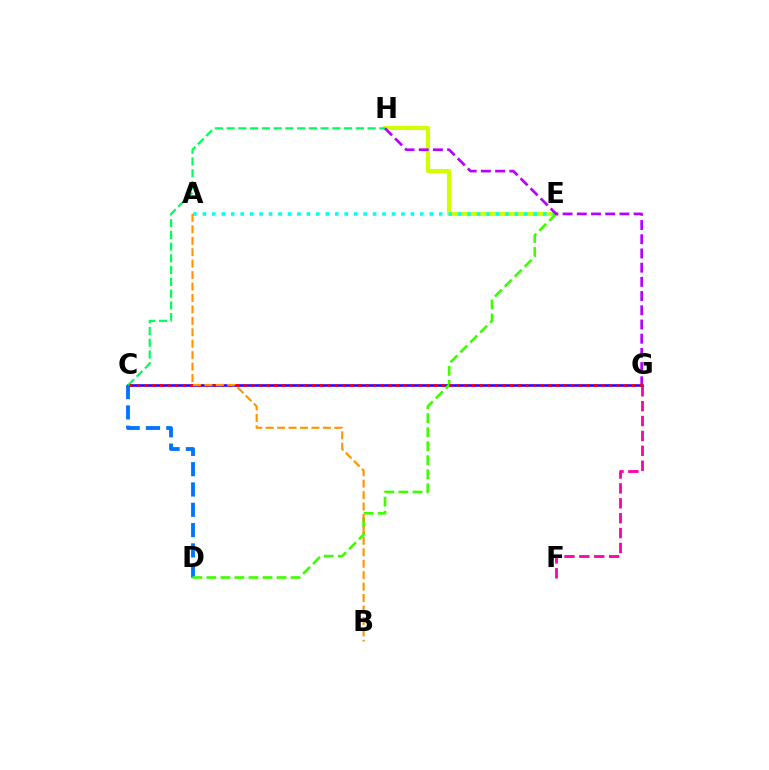{('F', 'G'): [{'color': '#ff00ac', 'line_style': 'dashed', 'thickness': 2.02}], ('C', 'G'): [{'color': '#2500ff', 'line_style': 'solid', 'thickness': 1.85}, {'color': '#ff0000', 'line_style': 'dotted', 'thickness': 2.07}], ('C', 'D'): [{'color': '#0074ff', 'line_style': 'dashed', 'thickness': 2.76}], ('E', 'H'): [{'color': '#d1ff00', 'line_style': 'solid', 'thickness': 2.98}], ('A', 'E'): [{'color': '#00fff6', 'line_style': 'dotted', 'thickness': 2.57}], ('C', 'H'): [{'color': '#00ff5c', 'line_style': 'dashed', 'thickness': 1.6}], ('D', 'E'): [{'color': '#3dff00', 'line_style': 'dashed', 'thickness': 1.91}], ('G', 'H'): [{'color': '#b900ff', 'line_style': 'dashed', 'thickness': 1.93}], ('A', 'B'): [{'color': '#ff9400', 'line_style': 'dashed', 'thickness': 1.55}]}